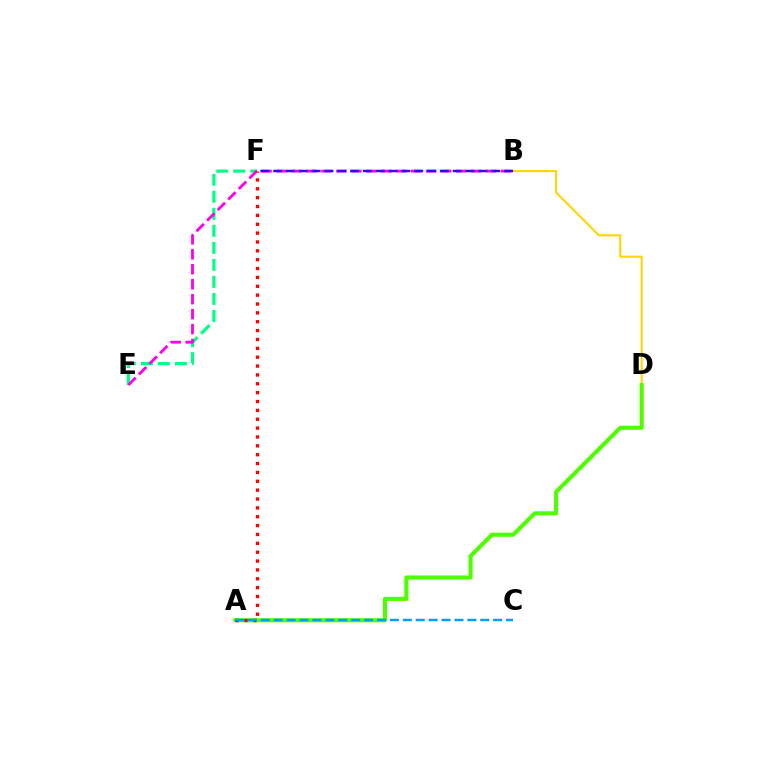{('E', 'F'): [{'color': '#00ff86', 'line_style': 'dashed', 'thickness': 2.31}], ('B', 'D'): [{'color': '#ffd500', 'line_style': 'solid', 'thickness': 1.5}], ('A', 'D'): [{'color': '#4fff00', 'line_style': 'solid', 'thickness': 2.97}], ('B', 'E'): [{'color': '#ff00ed', 'line_style': 'dashed', 'thickness': 2.03}], ('B', 'F'): [{'color': '#3700ff', 'line_style': 'dashed', 'thickness': 1.74}], ('A', 'F'): [{'color': '#ff0000', 'line_style': 'dotted', 'thickness': 2.41}], ('A', 'C'): [{'color': '#009eff', 'line_style': 'dashed', 'thickness': 1.75}]}